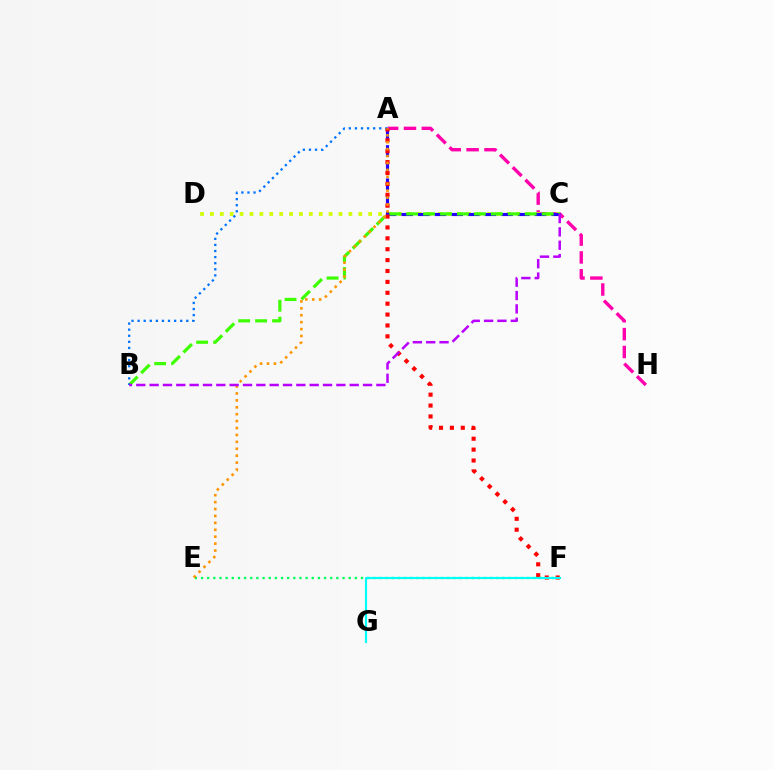{('A', 'H'): [{'color': '#ff00ac', 'line_style': 'dashed', 'thickness': 2.43}], ('E', 'F'): [{'color': '#00ff5c', 'line_style': 'dotted', 'thickness': 1.67}], ('C', 'D'): [{'color': '#d1ff00', 'line_style': 'dotted', 'thickness': 2.69}], ('A', 'C'): [{'color': '#2500ff', 'line_style': 'dashed', 'thickness': 2.26}], ('B', 'C'): [{'color': '#3dff00', 'line_style': 'dashed', 'thickness': 2.3}, {'color': '#b900ff', 'line_style': 'dashed', 'thickness': 1.81}], ('A', 'B'): [{'color': '#0074ff', 'line_style': 'dotted', 'thickness': 1.65}], ('A', 'F'): [{'color': '#ff0000', 'line_style': 'dotted', 'thickness': 2.96}], ('A', 'E'): [{'color': '#ff9400', 'line_style': 'dotted', 'thickness': 1.88}], ('F', 'G'): [{'color': '#00fff6', 'line_style': 'solid', 'thickness': 1.55}]}